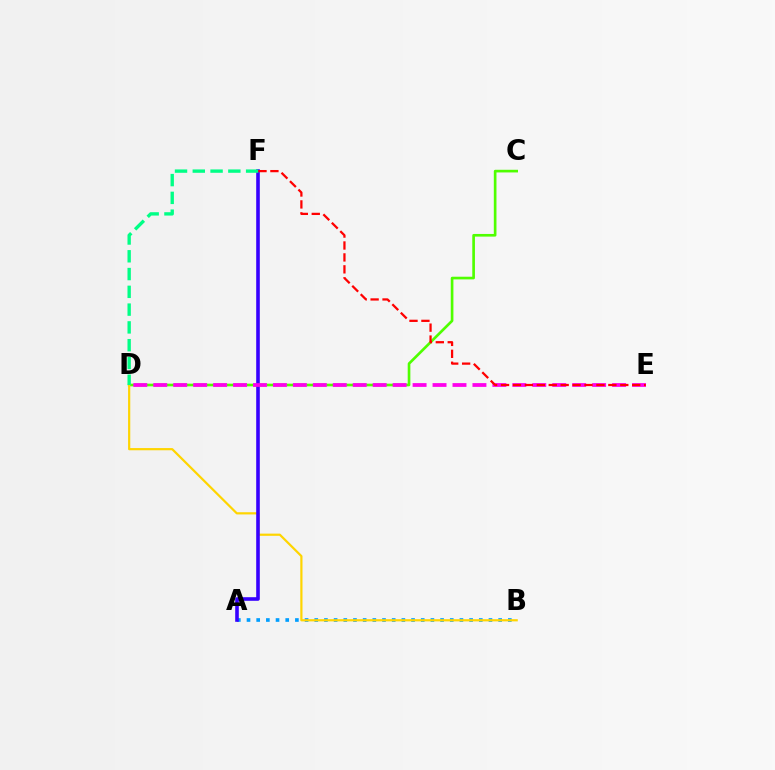{('A', 'B'): [{'color': '#009eff', 'line_style': 'dotted', 'thickness': 2.63}], ('C', 'D'): [{'color': '#4fff00', 'line_style': 'solid', 'thickness': 1.91}], ('B', 'D'): [{'color': '#ffd500', 'line_style': 'solid', 'thickness': 1.59}], ('A', 'F'): [{'color': '#3700ff', 'line_style': 'solid', 'thickness': 2.59}], ('D', 'E'): [{'color': '#ff00ed', 'line_style': 'dashed', 'thickness': 2.71}], ('D', 'F'): [{'color': '#00ff86', 'line_style': 'dashed', 'thickness': 2.42}], ('E', 'F'): [{'color': '#ff0000', 'line_style': 'dashed', 'thickness': 1.62}]}